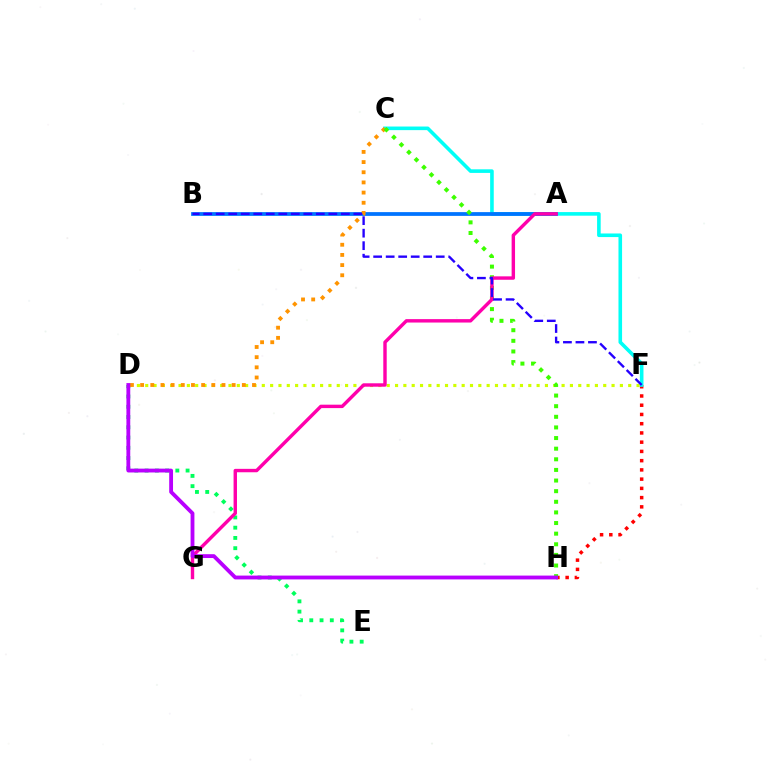{('F', 'H'): [{'color': '#ff0000', 'line_style': 'dotted', 'thickness': 2.51}], ('D', 'F'): [{'color': '#d1ff00', 'line_style': 'dotted', 'thickness': 2.26}], ('C', 'F'): [{'color': '#00fff6', 'line_style': 'solid', 'thickness': 2.59}], ('D', 'E'): [{'color': '#00ff5c', 'line_style': 'dotted', 'thickness': 2.79}], ('A', 'B'): [{'color': '#0074ff', 'line_style': 'solid', 'thickness': 2.7}], ('C', 'D'): [{'color': '#ff9400', 'line_style': 'dotted', 'thickness': 2.76}], ('C', 'H'): [{'color': '#3dff00', 'line_style': 'dotted', 'thickness': 2.89}], ('A', 'G'): [{'color': '#ff00ac', 'line_style': 'solid', 'thickness': 2.46}], ('B', 'F'): [{'color': '#2500ff', 'line_style': 'dashed', 'thickness': 1.7}], ('D', 'H'): [{'color': '#b900ff', 'line_style': 'solid', 'thickness': 2.76}]}